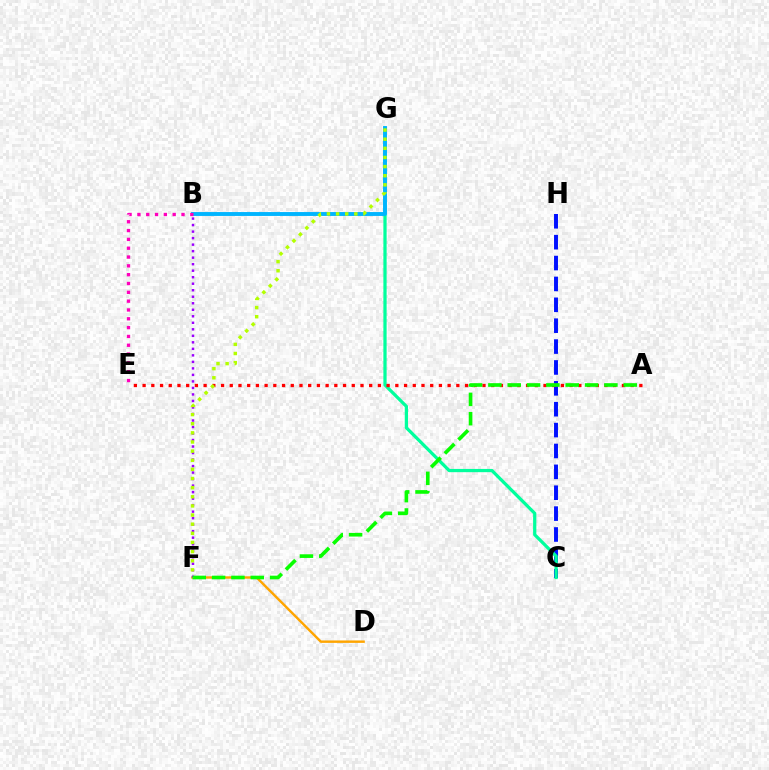{('C', 'H'): [{'color': '#0010ff', 'line_style': 'dashed', 'thickness': 2.84}], ('C', 'G'): [{'color': '#00ff9d', 'line_style': 'solid', 'thickness': 2.33}], ('B', 'G'): [{'color': '#00b5ff', 'line_style': 'solid', 'thickness': 2.8}], ('D', 'F'): [{'color': '#ffa500', 'line_style': 'solid', 'thickness': 1.75}], ('B', 'E'): [{'color': '#ff00bd', 'line_style': 'dotted', 'thickness': 2.4}], ('B', 'F'): [{'color': '#9b00ff', 'line_style': 'dotted', 'thickness': 1.77}], ('A', 'E'): [{'color': '#ff0000', 'line_style': 'dotted', 'thickness': 2.37}], ('A', 'F'): [{'color': '#08ff00', 'line_style': 'dashed', 'thickness': 2.63}], ('F', 'G'): [{'color': '#b3ff00', 'line_style': 'dotted', 'thickness': 2.48}]}